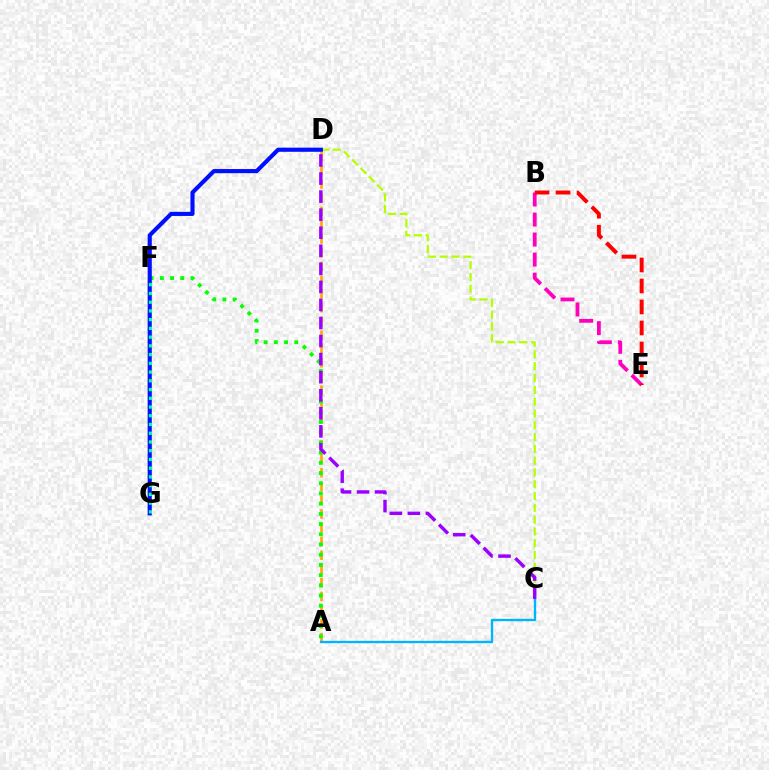{('B', 'E'): [{'color': '#ff00bd', 'line_style': 'dashed', 'thickness': 2.72}, {'color': '#ff0000', 'line_style': 'dashed', 'thickness': 2.85}], ('A', 'D'): [{'color': '#ffa500', 'line_style': 'dashed', 'thickness': 1.87}], ('A', 'F'): [{'color': '#08ff00', 'line_style': 'dotted', 'thickness': 2.77}], ('C', 'D'): [{'color': '#b3ff00', 'line_style': 'dashed', 'thickness': 1.6}, {'color': '#9b00ff', 'line_style': 'dashed', 'thickness': 2.45}], ('D', 'G'): [{'color': '#0010ff', 'line_style': 'solid', 'thickness': 2.98}], ('A', 'C'): [{'color': '#00b5ff', 'line_style': 'solid', 'thickness': 1.68}], ('F', 'G'): [{'color': '#00ff9d', 'line_style': 'dotted', 'thickness': 2.37}]}